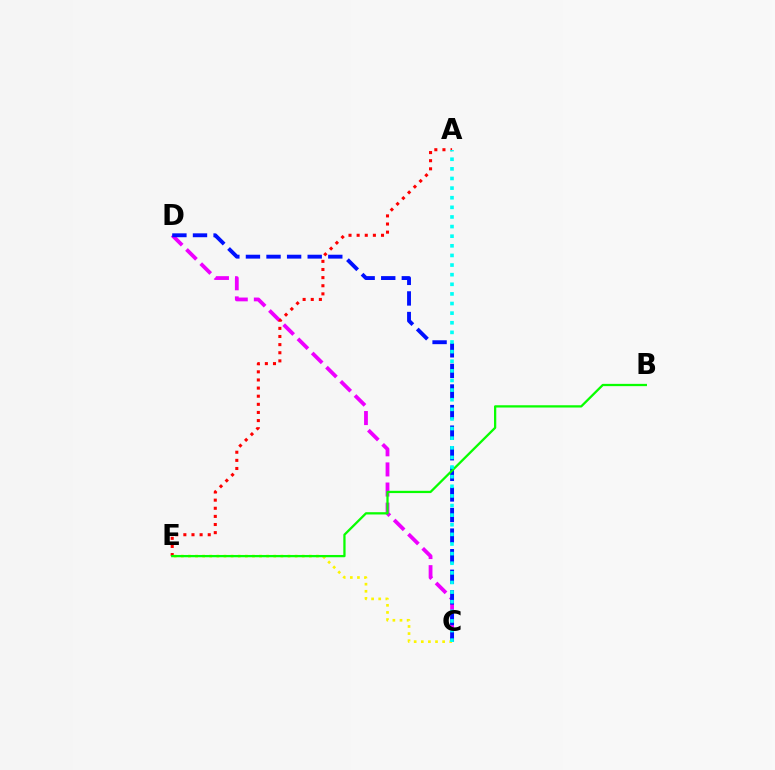{('C', 'D'): [{'color': '#ee00ff', 'line_style': 'dashed', 'thickness': 2.73}, {'color': '#0010ff', 'line_style': 'dashed', 'thickness': 2.8}], ('A', 'E'): [{'color': '#ff0000', 'line_style': 'dotted', 'thickness': 2.21}], ('C', 'E'): [{'color': '#fcf500', 'line_style': 'dotted', 'thickness': 1.93}], ('B', 'E'): [{'color': '#08ff00', 'line_style': 'solid', 'thickness': 1.64}], ('A', 'C'): [{'color': '#00fff6', 'line_style': 'dotted', 'thickness': 2.61}]}